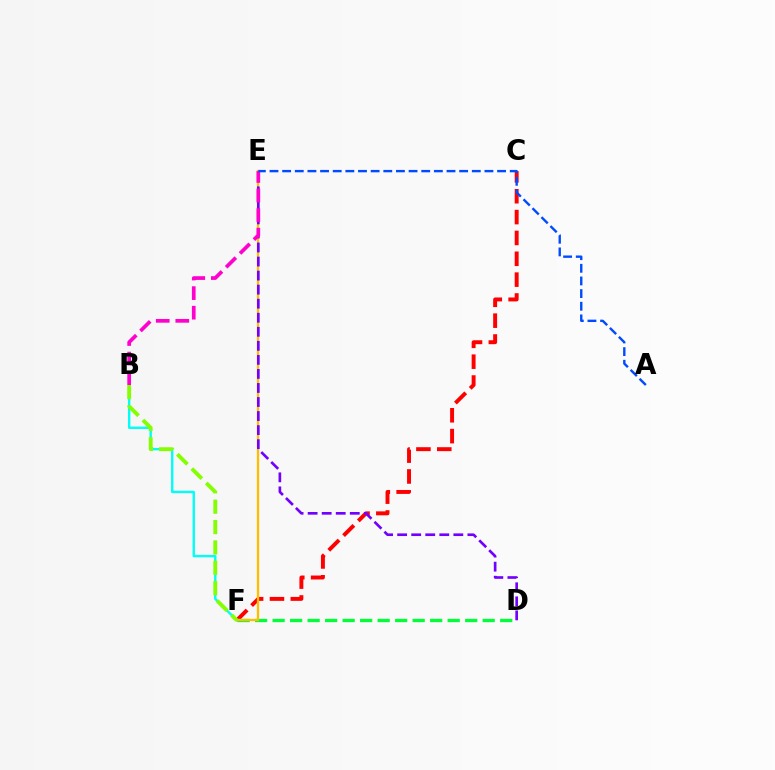{('B', 'F'): [{'color': '#00fff6', 'line_style': 'solid', 'thickness': 1.72}, {'color': '#84ff00', 'line_style': 'dashed', 'thickness': 2.77}], ('C', 'F'): [{'color': '#ff0000', 'line_style': 'dashed', 'thickness': 2.83}], ('D', 'F'): [{'color': '#00ff39', 'line_style': 'dashed', 'thickness': 2.38}], ('E', 'F'): [{'color': '#ffbd00', 'line_style': 'solid', 'thickness': 1.64}], ('D', 'E'): [{'color': '#7200ff', 'line_style': 'dashed', 'thickness': 1.91}], ('B', 'E'): [{'color': '#ff00cf', 'line_style': 'dashed', 'thickness': 2.66}], ('A', 'E'): [{'color': '#004bff', 'line_style': 'dashed', 'thickness': 1.72}]}